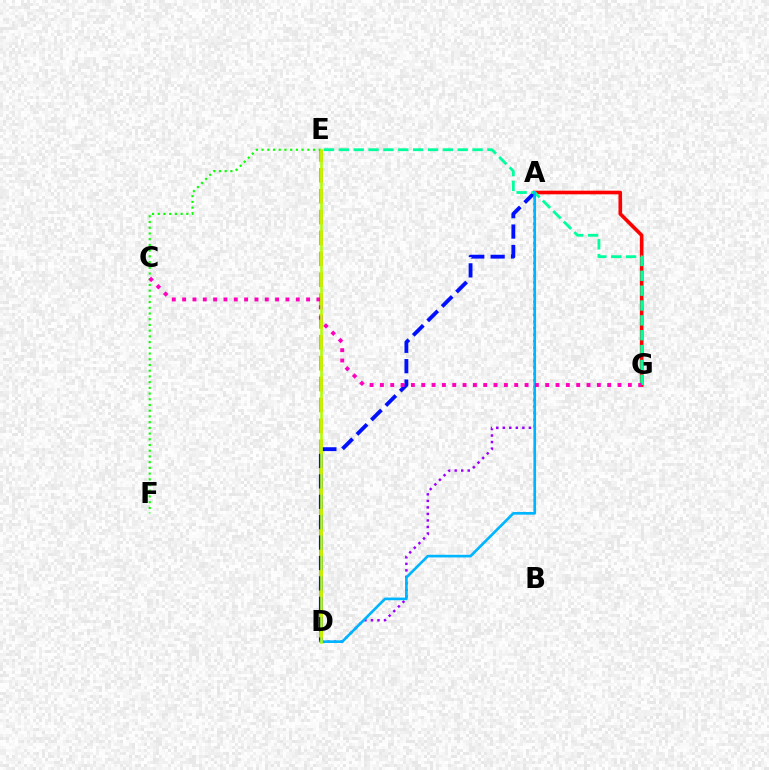{('D', 'E'): [{'color': '#ffa500', 'line_style': 'dashed', 'thickness': 2.84}, {'color': '#b3ff00', 'line_style': 'solid', 'thickness': 1.86}], ('A', 'G'): [{'color': '#ff0000', 'line_style': 'solid', 'thickness': 2.61}], ('A', 'D'): [{'color': '#0010ff', 'line_style': 'dashed', 'thickness': 2.77}, {'color': '#9b00ff', 'line_style': 'dotted', 'thickness': 1.77}, {'color': '#00b5ff', 'line_style': 'solid', 'thickness': 1.92}], ('E', 'F'): [{'color': '#08ff00', 'line_style': 'dotted', 'thickness': 1.55}], ('E', 'G'): [{'color': '#00ff9d', 'line_style': 'dashed', 'thickness': 2.02}], ('C', 'G'): [{'color': '#ff00bd', 'line_style': 'dotted', 'thickness': 2.81}]}